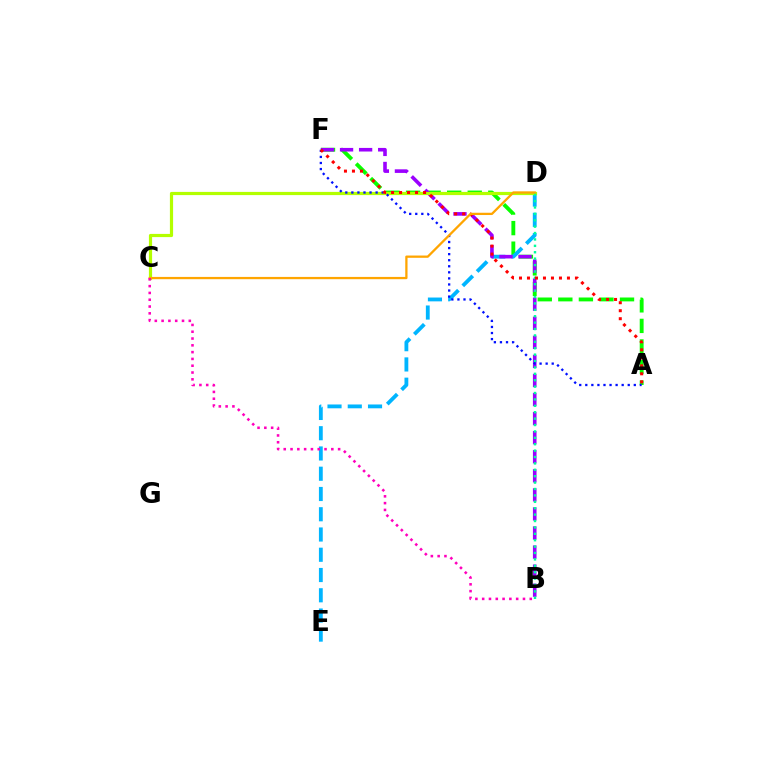{('A', 'F'): [{'color': '#08ff00', 'line_style': 'dashed', 'thickness': 2.79}, {'color': '#0010ff', 'line_style': 'dotted', 'thickness': 1.65}, {'color': '#ff0000', 'line_style': 'dotted', 'thickness': 2.17}], ('D', 'E'): [{'color': '#00b5ff', 'line_style': 'dashed', 'thickness': 2.75}], ('B', 'F'): [{'color': '#9b00ff', 'line_style': 'dashed', 'thickness': 2.59}], ('C', 'D'): [{'color': '#b3ff00', 'line_style': 'solid', 'thickness': 2.3}, {'color': '#ffa500', 'line_style': 'solid', 'thickness': 1.64}], ('B', 'D'): [{'color': '#00ff9d', 'line_style': 'dotted', 'thickness': 1.74}], ('B', 'C'): [{'color': '#ff00bd', 'line_style': 'dotted', 'thickness': 1.85}]}